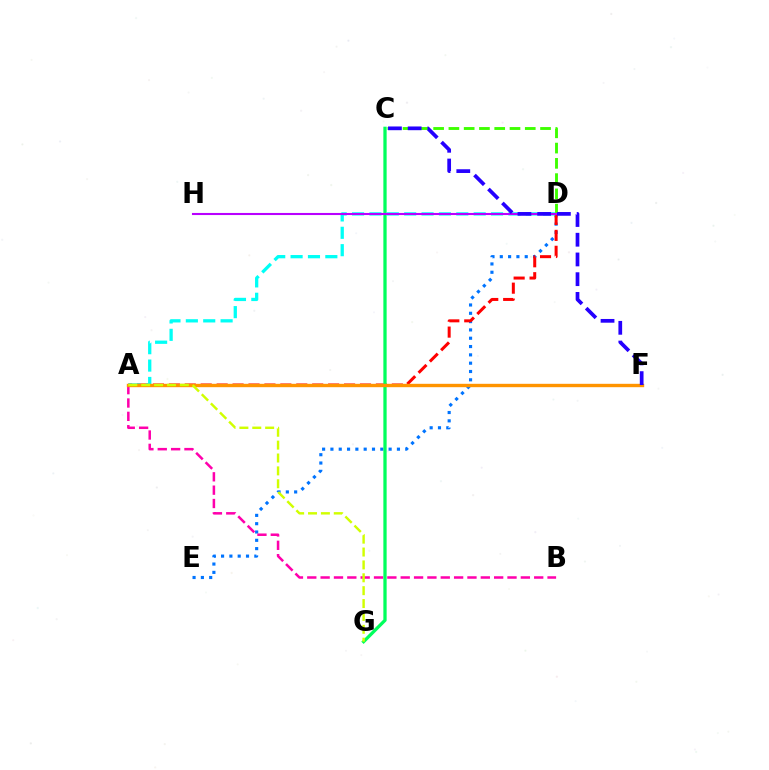{('D', 'E'): [{'color': '#0074ff', 'line_style': 'dotted', 'thickness': 2.26}], ('A', 'D'): [{'color': '#ff0000', 'line_style': 'dashed', 'thickness': 2.16}, {'color': '#00fff6', 'line_style': 'dashed', 'thickness': 2.36}], ('A', 'B'): [{'color': '#ff00ac', 'line_style': 'dashed', 'thickness': 1.81}], ('C', 'G'): [{'color': '#00ff5c', 'line_style': 'solid', 'thickness': 2.36}], ('A', 'F'): [{'color': '#ff9400', 'line_style': 'solid', 'thickness': 2.43}], ('A', 'G'): [{'color': '#d1ff00', 'line_style': 'dashed', 'thickness': 1.75}], ('C', 'D'): [{'color': '#3dff00', 'line_style': 'dashed', 'thickness': 2.07}], ('D', 'H'): [{'color': '#b900ff', 'line_style': 'solid', 'thickness': 1.5}], ('C', 'F'): [{'color': '#2500ff', 'line_style': 'dashed', 'thickness': 2.68}]}